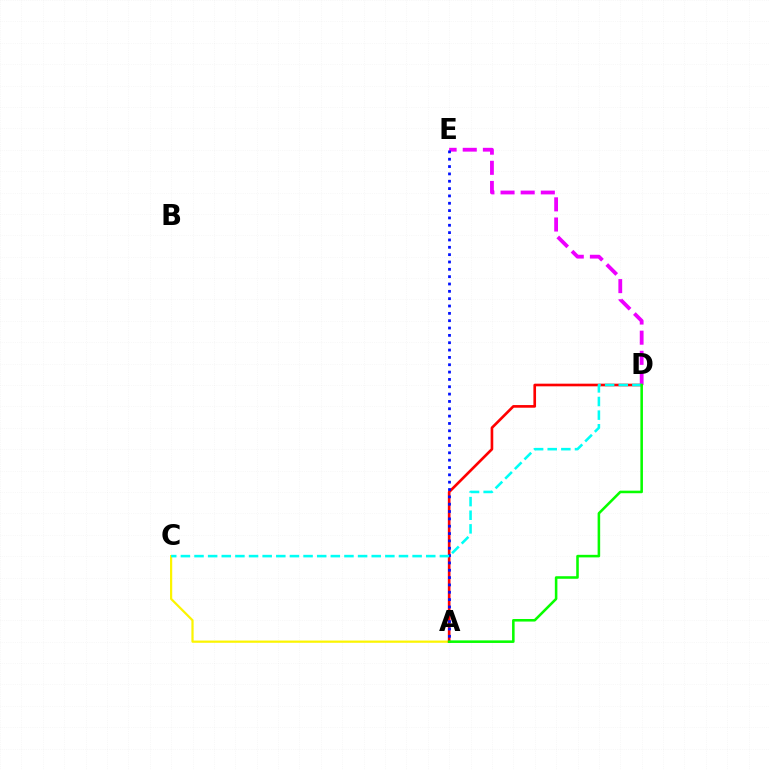{('A', 'C'): [{'color': '#fcf500', 'line_style': 'solid', 'thickness': 1.6}], ('A', 'D'): [{'color': '#ff0000', 'line_style': 'solid', 'thickness': 1.91}, {'color': '#08ff00', 'line_style': 'solid', 'thickness': 1.84}], ('D', 'E'): [{'color': '#ee00ff', 'line_style': 'dashed', 'thickness': 2.74}], ('A', 'E'): [{'color': '#0010ff', 'line_style': 'dotted', 'thickness': 1.99}], ('C', 'D'): [{'color': '#00fff6', 'line_style': 'dashed', 'thickness': 1.85}]}